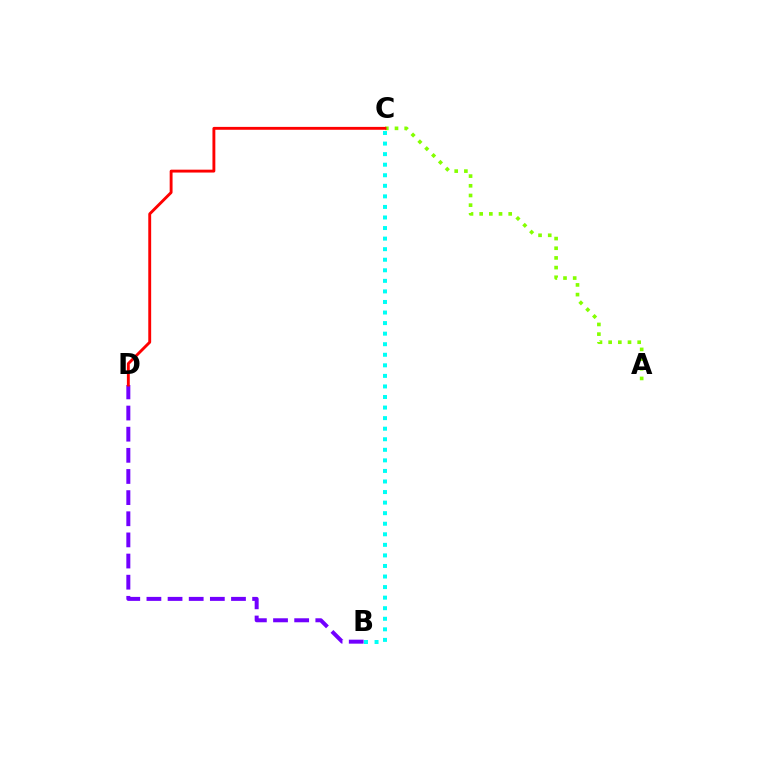{('A', 'C'): [{'color': '#84ff00', 'line_style': 'dotted', 'thickness': 2.63}], ('B', 'C'): [{'color': '#00fff6', 'line_style': 'dotted', 'thickness': 2.87}], ('B', 'D'): [{'color': '#7200ff', 'line_style': 'dashed', 'thickness': 2.87}], ('C', 'D'): [{'color': '#ff0000', 'line_style': 'solid', 'thickness': 2.07}]}